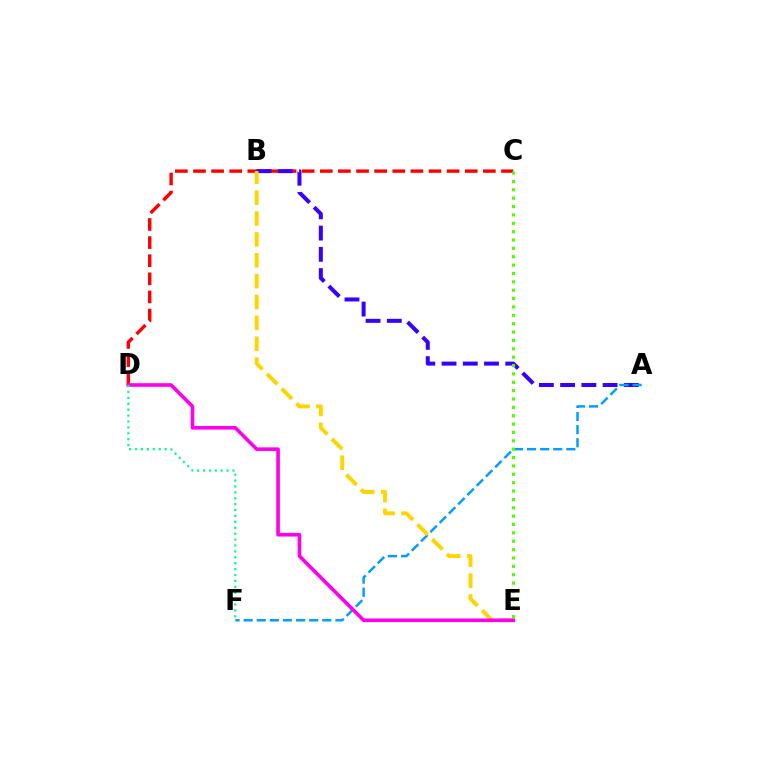{('C', 'D'): [{'color': '#ff0000', 'line_style': 'dashed', 'thickness': 2.46}], ('A', 'B'): [{'color': '#3700ff', 'line_style': 'dashed', 'thickness': 2.89}], ('A', 'F'): [{'color': '#009eff', 'line_style': 'dashed', 'thickness': 1.78}], ('C', 'E'): [{'color': '#4fff00', 'line_style': 'dotted', 'thickness': 2.27}], ('B', 'E'): [{'color': '#ffd500', 'line_style': 'dashed', 'thickness': 2.83}], ('D', 'E'): [{'color': '#ff00ed', 'line_style': 'solid', 'thickness': 2.61}], ('D', 'F'): [{'color': '#00ff86', 'line_style': 'dotted', 'thickness': 1.6}]}